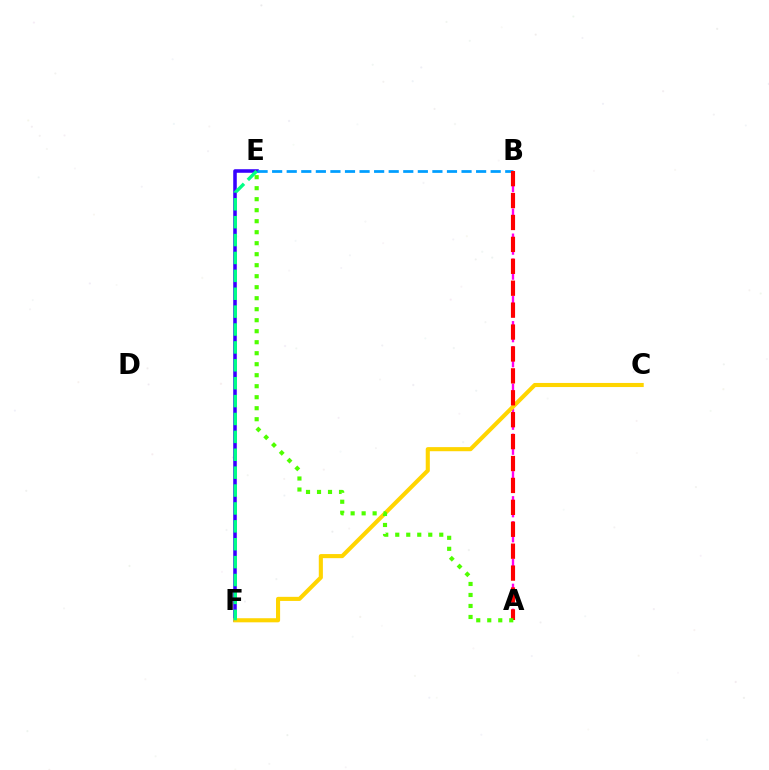{('A', 'B'): [{'color': '#ff00ed', 'line_style': 'dashed', 'thickness': 1.7}, {'color': '#ff0000', 'line_style': 'dashed', 'thickness': 2.98}], ('E', 'F'): [{'color': '#3700ff', 'line_style': 'solid', 'thickness': 2.56}, {'color': '#00ff86', 'line_style': 'dashed', 'thickness': 2.43}], ('C', 'F'): [{'color': '#ffd500', 'line_style': 'solid', 'thickness': 2.95}], ('B', 'E'): [{'color': '#009eff', 'line_style': 'dashed', 'thickness': 1.98}], ('A', 'E'): [{'color': '#4fff00', 'line_style': 'dotted', 'thickness': 2.99}]}